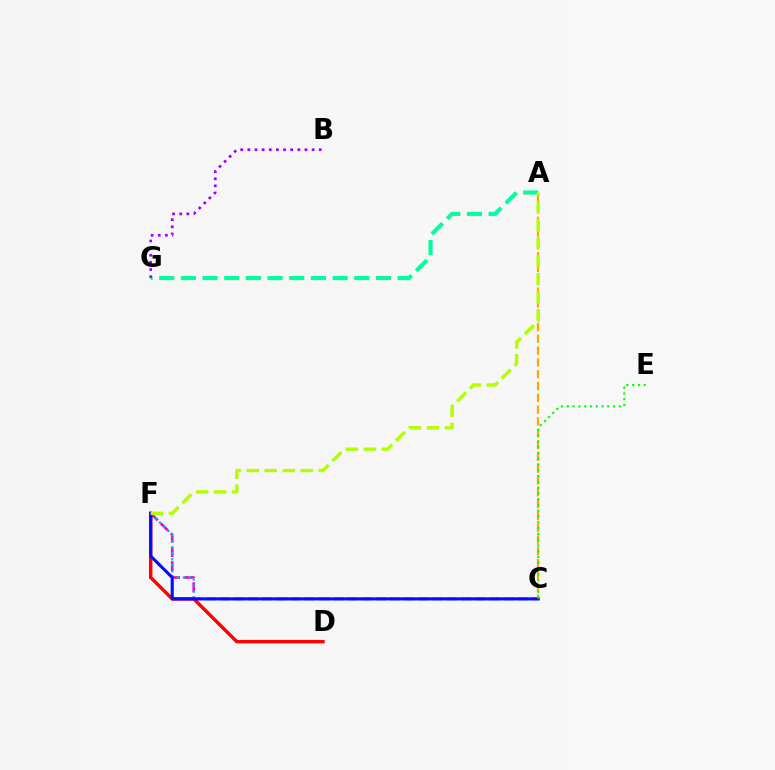{('D', 'F'): [{'color': '#ff0000', 'line_style': 'solid', 'thickness': 2.46}], ('C', 'F'): [{'color': '#ff00bd', 'line_style': 'dashed', 'thickness': 1.93}, {'color': '#00b5ff', 'line_style': 'dotted', 'thickness': 1.62}, {'color': '#0010ff', 'line_style': 'solid', 'thickness': 2.24}], ('A', 'C'): [{'color': '#ffa500', 'line_style': 'dashed', 'thickness': 1.6}], ('A', 'G'): [{'color': '#00ff9d', 'line_style': 'dashed', 'thickness': 2.94}], ('C', 'E'): [{'color': '#08ff00', 'line_style': 'dotted', 'thickness': 1.57}], ('A', 'F'): [{'color': '#b3ff00', 'line_style': 'dashed', 'thickness': 2.44}], ('B', 'G'): [{'color': '#9b00ff', 'line_style': 'dotted', 'thickness': 1.94}]}